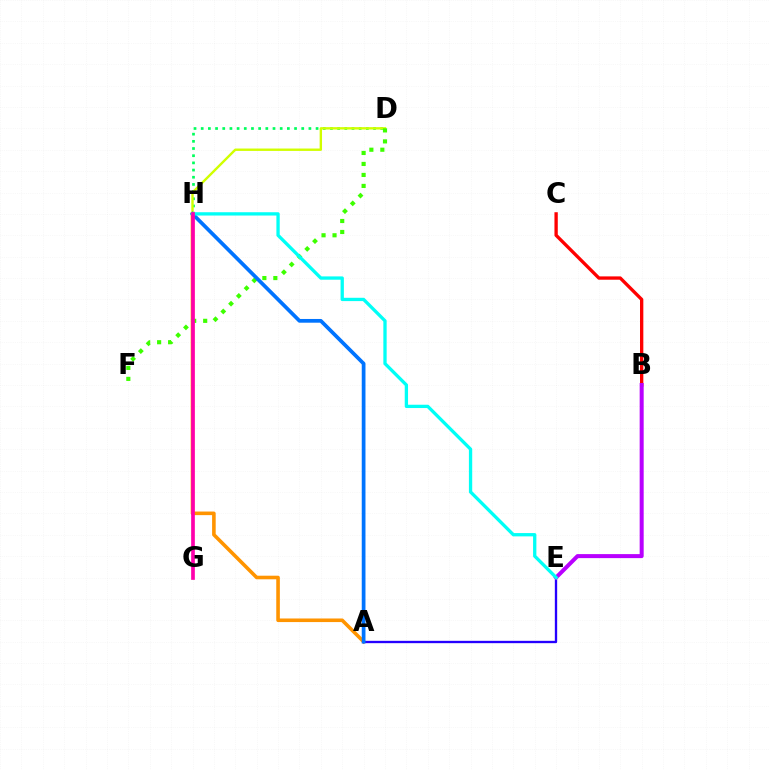{('D', 'H'): [{'color': '#00ff5c', 'line_style': 'dotted', 'thickness': 1.95}, {'color': '#d1ff00', 'line_style': 'solid', 'thickness': 1.72}], ('A', 'H'): [{'color': '#ff9400', 'line_style': 'solid', 'thickness': 2.58}, {'color': '#0074ff', 'line_style': 'solid', 'thickness': 2.68}], ('A', 'E'): [{'color': '#2500ff', 'line_style': 'solid', 'thickness': 1.68}], ('B', 'C'): [{'color': '#ff0000', 'line_style': 'solid', 'thickness': 2.4}], ('D', 'F'): [{'color': '#3dff00', 'line_style': 'dotted', 'thickness': 2.98}], ('B', 'E'): [{'color': '#b900ff', 'line_style': 'solid', 'thickness': 2.89}], ('E', 'H'): [{'color': '#00fff6', 'line_style': 'solid', 'thickness': 2.38}], ('G', 'H'): [{'color': '#ff00ac', 'line_style': 'solid', 'thickness': 2.66}]}